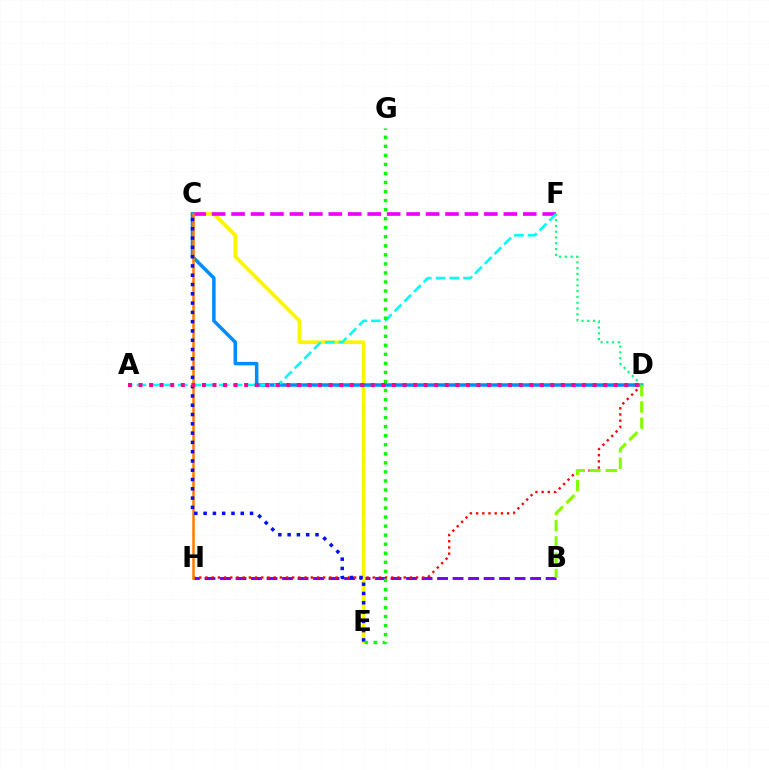{('B', 'H'): [{'color': '#7200ff', 'line_style': 'dashed', 'thickness': 2.11}], ('C', 'E'): [{'color': '#fcf500', 'line_style': 'solid', 'thickness': 2.68}, {'color': '#0010ff', 'line_style': 'dotted', 'thickness': 2.52}], ('D', 'H'): [{'color': '#ff0000', 'line_style': 'dotted', 'thickness': 1.68}], ('C', 'F'): [{'color': '#ee00ff', 'line_style': 'dashed', 'thickness': 2.64}], ('C', 'D'): [{'color': '#008cff', 'line_style': 'solid', 'thickness': 2.52}], ('C', 'H'): [{'color': '#ff7c00', 'line_style': 'solid', 'thickness': 1.81}], ('B', 'D'): [{'color': '#84ff00', 'line_style': 'dashed', 'thickness': 2.21}], ('A', 'F'): [{'color': '#00fff6', 'line_style': 'dashed', 'thickness': 1.87}], ('D', 'F'): [{'color': '#00ff74', 'line_style': 'dotted', 'thickness': 1.57}], ('E', 'G'): [{'color': '#08ff00', 'line_style': 'dotted', 'thickness': 2.46}], ('A', 'D'): [{'color': '#ff0094', 'line_style': 'dotted', 'thickness': 2.87}]}